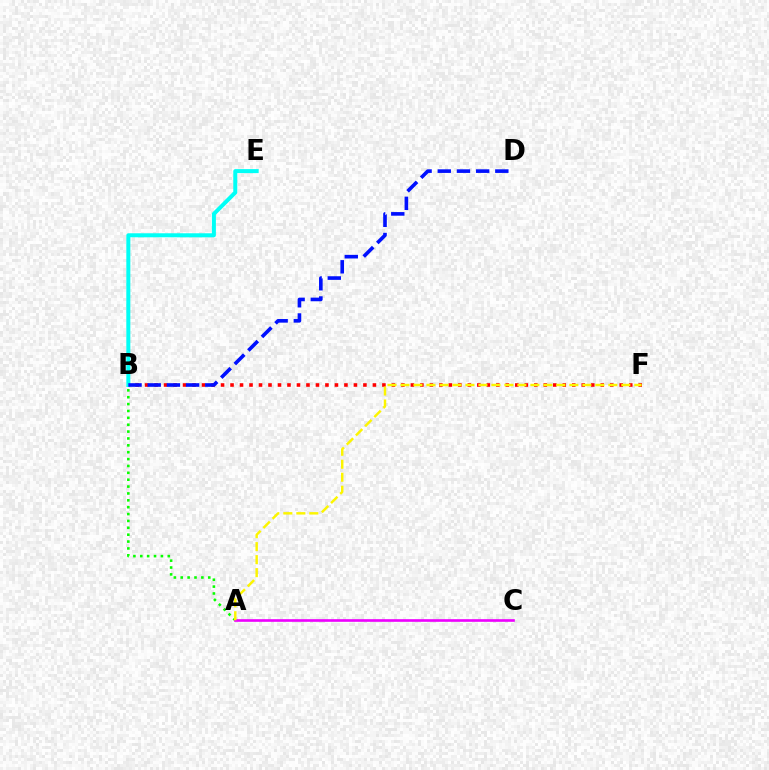{('A', 'B'): [{'color': '#08ff00', 'line_style': 'dotted', 'thickness': 1.87}], ('A', 'C'): [{'color': '#ee00ff', 'line_style': 'solid', 'thickness': 1.9}], ('B', 'F'): [{'color': '#ff0000', 'line_style': 'dotted', 'thickness': 2.58}], ('B', 'E'): [{'color': '#00fff6', 'line_style': 'solid', 'thickness': 2.88}], ('B', 'D'): [{'color': '#0010ff', 'line_style': 'dashed', 'thickness': 2.61}], ('A', 'F'): [{'color': '#fcf500', 'line_style': 'dashed', 'thickness': 1.76}]}